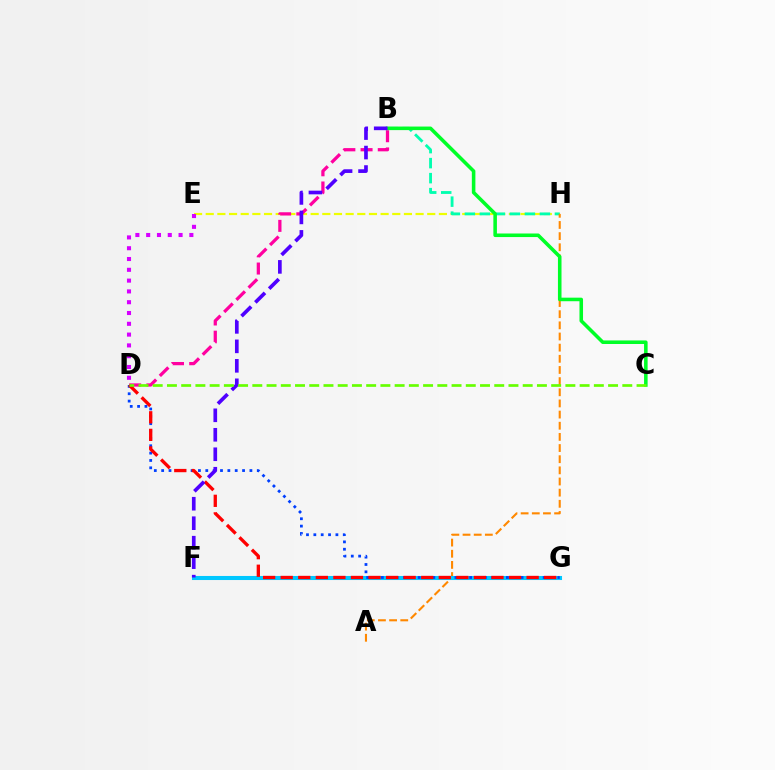{('E', 'H'): [{'color': '#eeff00', 'line_style': 'dashed', 'thickness': 1.58}], ('B', 'H'): [{'color': '#00ffaf', 'line_style': 'dashed', 'thickness': 2.04}], ('A', 'H'): [{'color': '#ff8800', 'line_style': 'dashed', 'thickness': 1.52}], ('B', 'D'): [{'color': '#ff00a0', 'line_style': 'dashed', 'thickness': 2.34}], ('B', 'C'): [{'color': '#00ff27', 'line_style': 'solid', 'thickness': 2.56}], ('F', 'G'): [{'color': '#00c7ff', 'line_style': 'solid', 'thickness': 2.92}], ('D', 'G'): [{'color': '#003fff', 'line_style': 'dotted', 'thickness': 2.0}, {'color': '#ff0000', 'line_style': 'dashed', 'thickness': 2.39}], ('D', 'E'): [{'color': '#d600ff', 'line_style': 'dotted', 'thickness': 2.93}], ('B', 'F'): [{'color': '#4f00ff', 'line_style': 'dashed', 'thickness': 2.65}], ('C', 'D'): [{'color': '#66ff00', 'line_style': 'dashed', 'thickness': 1.93}]}